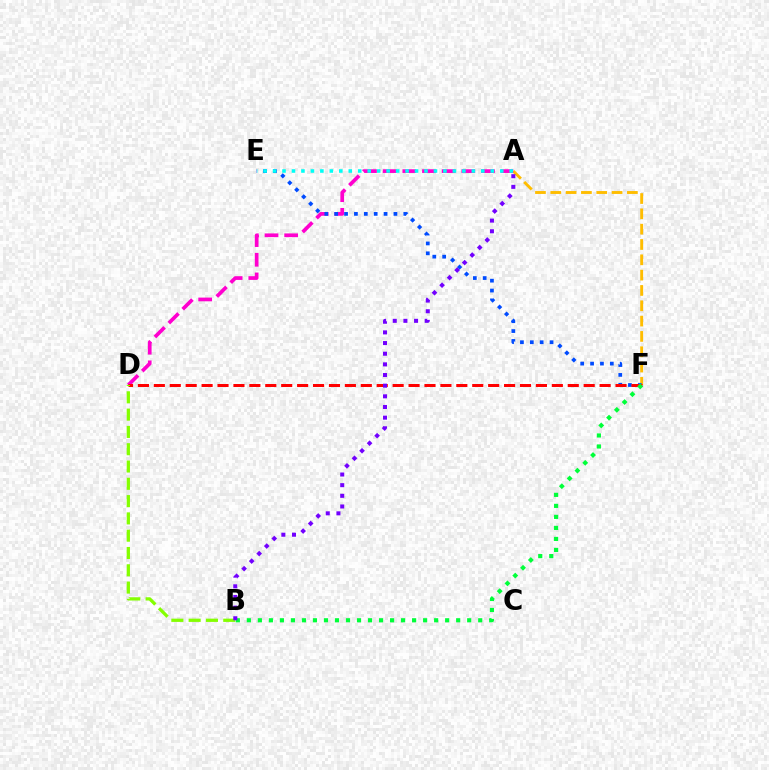{('A', 'F'): [{'color': '#ffbd00', 'line_style': 'dashed', 'thickness': 2.08}], ('A', 'D'): [{'color': '#ff00cf', 'line_style': 'dashed', 'thickness': 2.67}], ('E', 'F'): [{'color': '#004bff', 'line_style': 'dotted', 'thickness': 2.68}], ('D', 'F'): [{'color': '#ff0000', 'line_style': 'dashed', 'thickness': 2.16}], ('B', 'F'): [{'color': '#00ff39', 'line_style': 'dotted', 'thickness': 2.99}], ('B', 'D'): [{'color': '#84ff00', 'line_style': 'dashed', 'thickness': 2.35}], ('A', 'E'): [{'color': '#00fff6', 'line_style': 'dotted', 'thickness': 2.57}], ('A', 'B'): [{'color': '#7200ff', 'line_style': 'dotted', 'thickness': 2.9}]}